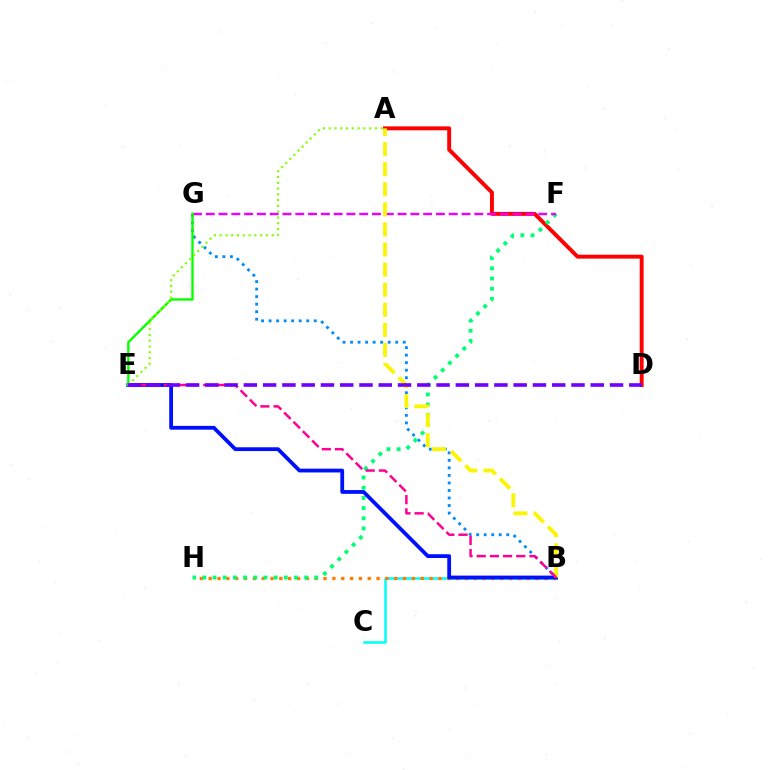{('A', 'D'): [{'color': '#ff0000', 'line_style': 'solid', 'thickness': 2.82}], ('B', 'C'): [{'color': '#00fff6', 'line_style': 'solid', 'thickness': 1.82}], ('B', 'G'): [{'color': '#008cff', 'line_style': 'dotted', 'thickness': 2.04}], ('B', 'H'): [{'color': '#ff7c00', 'line_style': 'dotted', 'thickness': 2.4}], ('F', 'H'): [{'color': '#00ff74', 'line_style': 'dotted', 'thickness': 2.77}], ('B', 'E'): [{'color': '#0010ff', 'line_style': 'solid', 'thickness': 2.73}, {'color': '#ff0094', 'line_style': 'dashed', 'thickness': 1.79}], ('F', 'G'): [{'color': '#ee00ff', 'line_style': 'dashed', 'thickness': 1.74}], ('E', 'G'): [{'color': '#08ff00', 'line_style': 'solid', 'thickness': 1.71}], ('A', 'B'): [{'color': '#fcf500', 'line_style': 'dashed', 'thickness': 2.73}], ('A', 'E'): [{'color': '#84ff00', 'line_style': 'dotted', 'thickness': 1.57}], ('D', 'E'): [{'color': '#7200ff', 'line_style': 'dashed', 'thickness': 2.62}]}